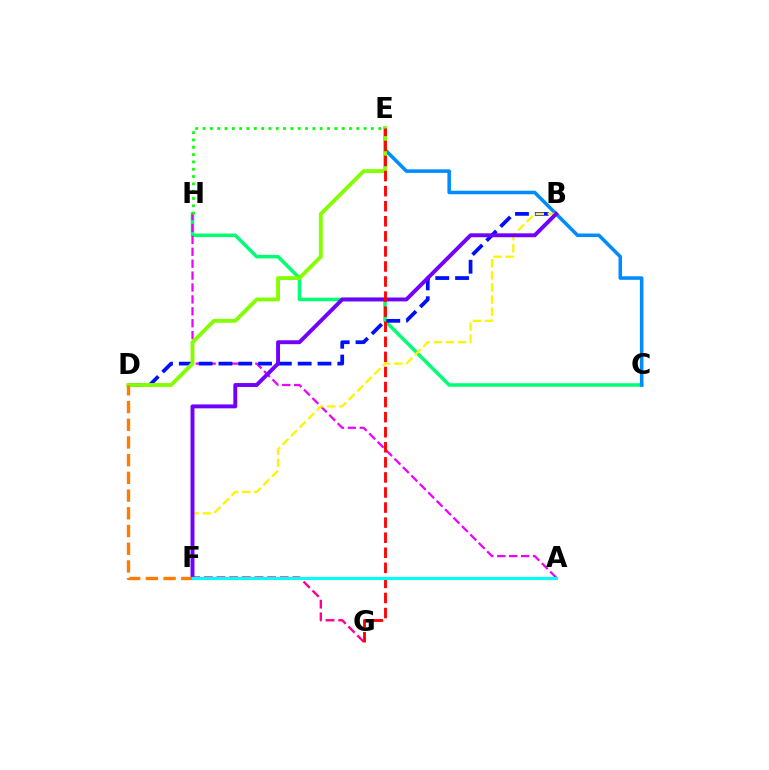{('C', 'H'): [{'color': '#00ff74', 'line_style': 'solid', 'thickness': 2.53}], ('A', 'H'): [{'color': '#ee00ff', 'line_style': 'dashed', 'thickness': 1.62}], ('B', 'D'): [{'color': '#0010ff', 'line_style': 'dashed', 'thickness': 2.69}], ('C', 'E'): [{'color': '#008cff', 'line_style': 'solid', 'thickness': 2.55}], ('B', 'F'): [{'color': '#fcf500', 'line_style': 'dashed', 'thickness': 1.64}, {'color': '#7200ff', 'line_style': 'solid', 'thickness': 2.81}], ('D', 'E'): [{'color': '#84ff00', 'line_style': 'solid', 'thickness': 2.79}], ('F', 'G'): [{'color': '#ff0094', 'line_style': 'dashed', 'thickness': 1.72}], ('E', 'H'): [{'color': '#08ff00', 'line_style': 'dotted', 'thickness': 1.99}], ('E', 'G'): [{'color': '#ff0000', 'line_style': 'dashed', 'thickness': 2.05}], ('D', 'F'): [{'color': '#ff7c00', 'line_style': 'dashed', 'thickness': 2.41}], ('A', 'F'): [{'color': '#00fff6', 'line_style': 'solid', 'thickness': 2.23}]}